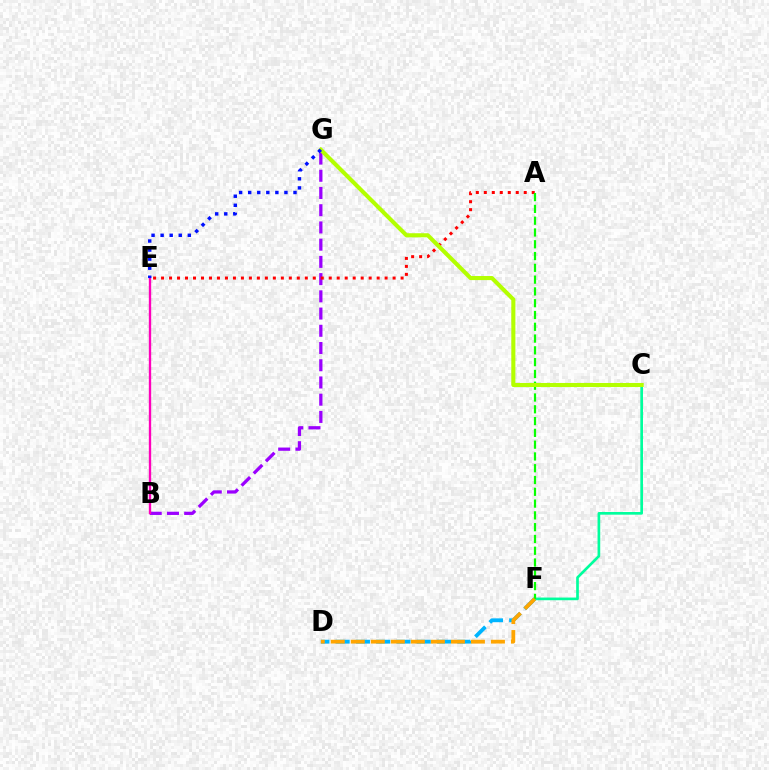{('B', 'G'): [{'color': '#9b00ff', 'line_style': 'dashed', 'thickness': 2.34}], ('D', 'F'): [{'color': '#00b5ff', 'line_style': 'dashed', 'thickness': 2.75}, {'color': '#ffa500', 'line_style': 'dashed', 'thickness': 2.72}], ('C', 'F'): [{'color': '#00ff9d', 'line_style': 'solid', 'thickness': 1.93}], ('A', 'E'): [{'color': '#ff0000', 'line_style': 'dotted', 'thickness': 2.17}], ('A', 'F'): [{'color': '#08ff00', 'line_style': 'dashed', 'thickness': 1.6}], ('B', 'E'): [{'color': '#ff00bd', 'line_style': 'solid', 'thickness': 1.69}], ('C', 'G'): [{'color': '#b3ff00', 'line_style': 'solid', 'thickness': 2.94}], ('E', 'G'): [{'color': '#0010ff', 'line_style': 'dotted', 'thickness': 2.46}]}